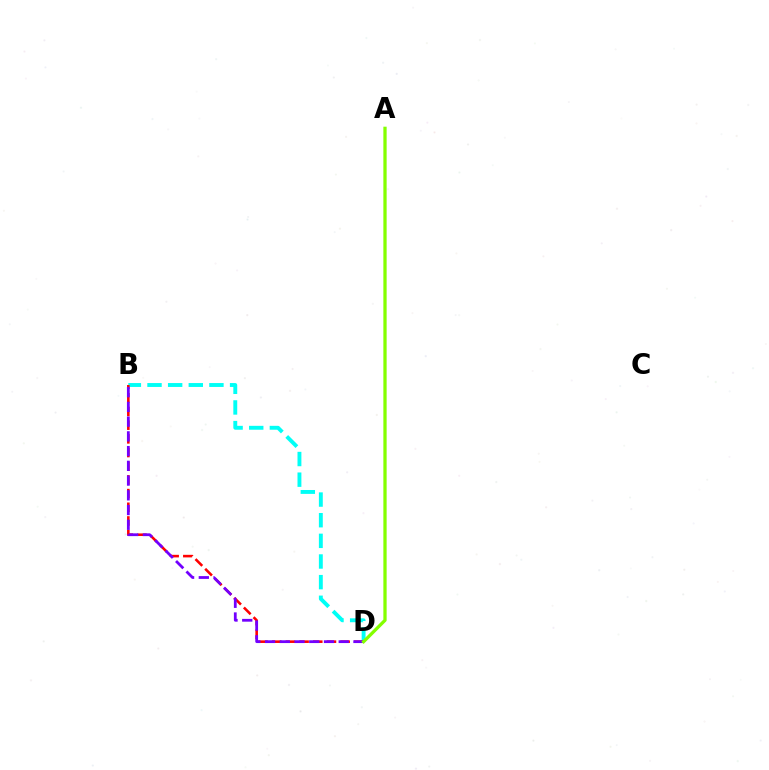{('B', 'D'): [{'color': '#00fff6', 'line_style': 'dashed', 'thickness': 2.8}, {'color': '#ff0000', 'line_style': 'dashed', 'thickness': 1.86}, {'color': '#7200ff', 'line_style': 'dashed', 'thickness': 2.0}], ('A', 'D'): [{'color': '#84ff00', 'line_style': 'solid', 'thickness': 2.36}]}